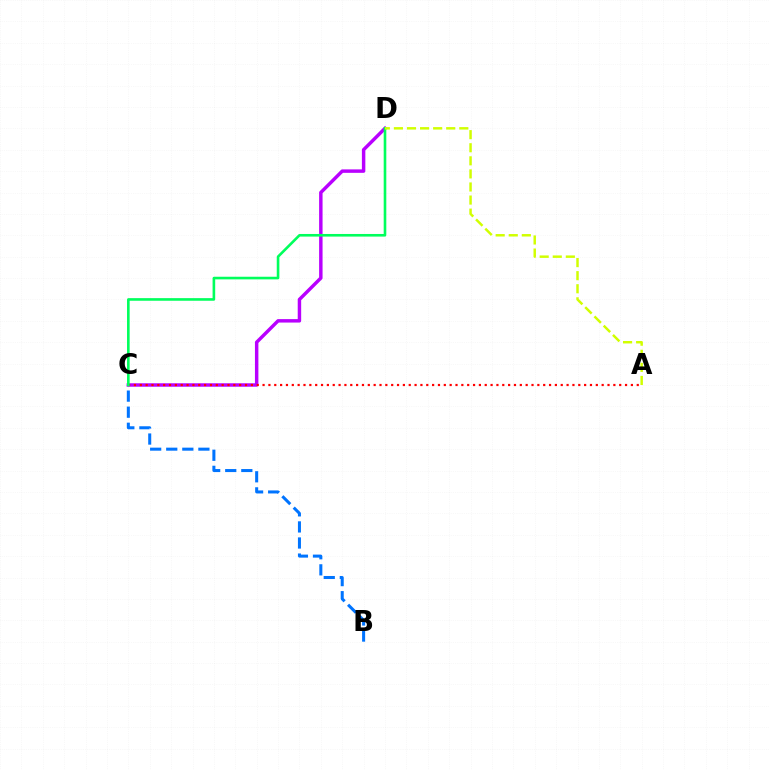{('C', 'D'): [{'color': '#b900ff', 'line_style': 'solid', 'thickness': 2.48}, {'color': '#00ff5c', 'line_style': 'solid', 'thickness': 1.88}], ('A', 'C'): [{'color': '#ff0000', 'line_style': 'dotted', 'thickness': 1.59}], ('B', 'C'): [{'color': '#0074ff', 'line_style': 'dashed', 'thickness': 2.18}], ('A', 'D'): [{'color': '#d1ff00', 'line_style': 'dashed', 'thickness': 1.78}]}